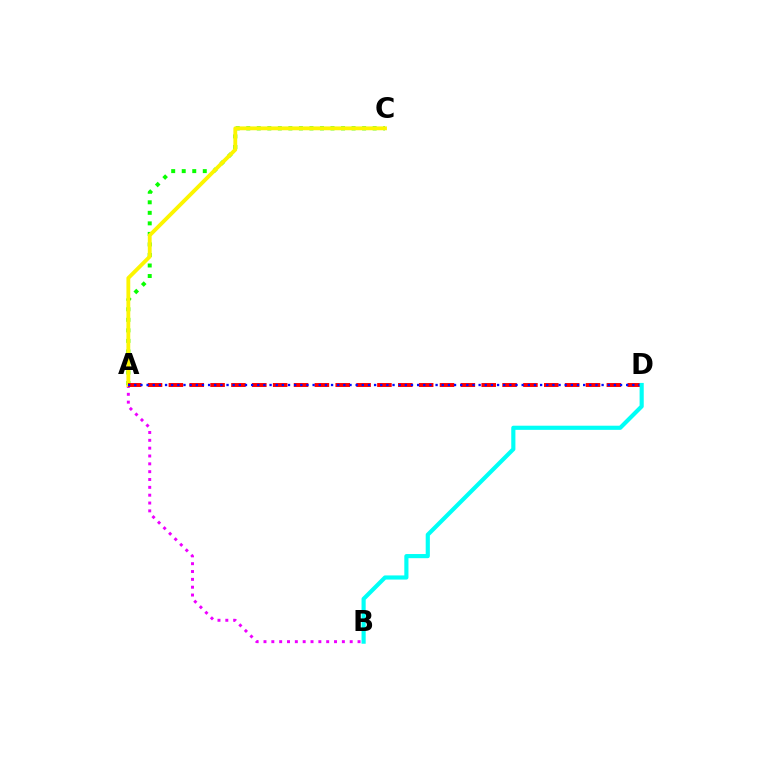{('A', 'C'): [{'color': '#08ff00', 'line_style': 'dotted', 'thickness': 2.86}, {'color': '#fcf500', 'line_style': 'solid', 'thickness': 2.76}], ('A', 'B'): [{'color': '#ee00ff', 'line_style': 'dotted', 'thickness': 2.13}], ('A', 'D'): [{'color': '#ff0000', 'line_style': 'dashed', 'thickness': 2.83}, {'color': '#0010ff', 'line_style': 'dotted', 'thickness': 1.67}], ('B', 'D'): [{'color': '#00fff6', 'line_style': 'solid', 'thickness': 2.99}]}